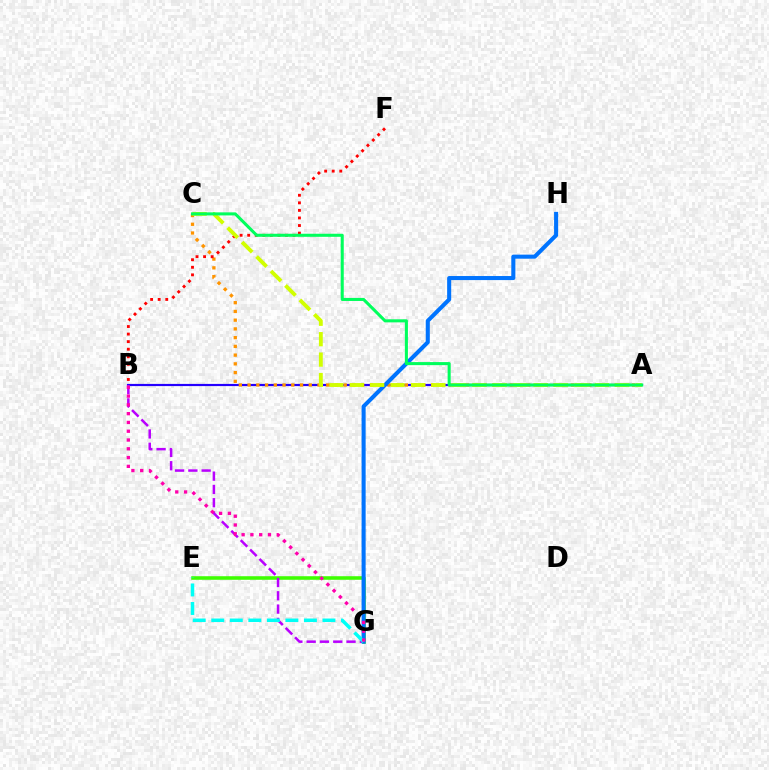{('A', 'B'): [{'color': '#2500ff', 'line_style': 'solid', 'thickness': 1.58}], ('E', 'G'): [{'color': '#3dff00', 'line_style': 'solid', 'thickness': 2.57}, {'color': '#00fff6', 'line_style': 'dashed', 'thickness': 2.52}], ('A', 'C'): [{'color': '#ff9400', 'line_style': 'dotted', 'thickness': 2.37}, {'color': '#d1ff00', 'line_style': 'dashed', 'thickness': 2.78}, {'color': '#00ff5c', 'line_style': 'solid', 'thickness': 2.2}], ('B', 'G'): [{'color': '#b900ff', 'line_style': 'dashed', 'thickness': 1.81}, {'color': '#ff00ac', 'line_style': 'dotted', 'thickness': 2.39}], ('G', 'H'): [{'color': '#0074ff', 'line_style': 'solid', 'thickness': 2.92}], ('B', 'F'): [{'color': '#ff0000', 'line_style': 'dotted', 'thickness': 2.06}]}